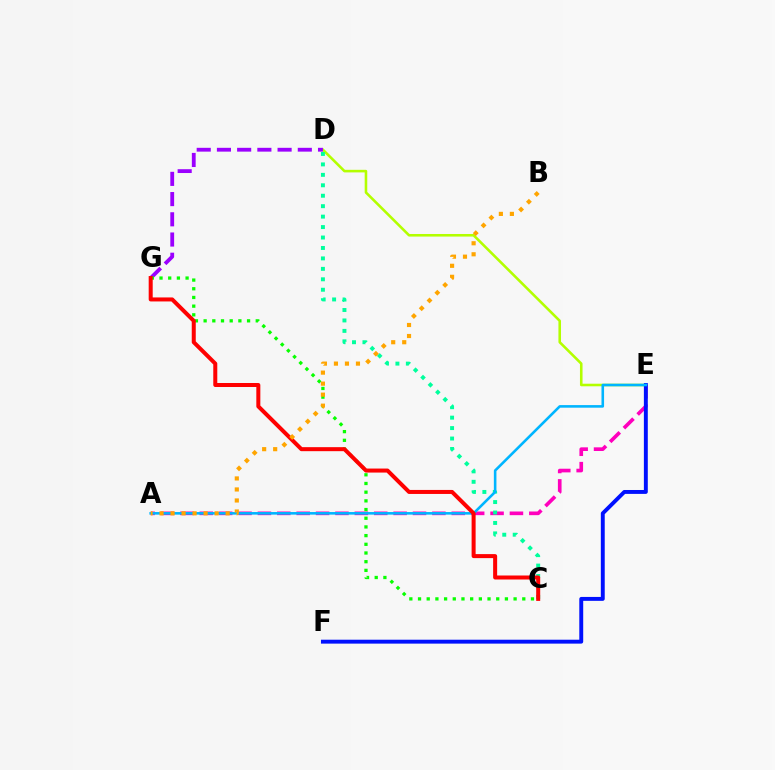{('A', 'E'): [{'color': '#ff00bd', 'line_style': 'dashed', 'thickness': 2.63}, {'color': '#00b5ff', 'line_style': 'solid', 'thickness': 1.86}], ('D', 'E'): [{'color': '#b3ff00', 'line_style': 'solid', 'thickness': 1.86}], ('D', 'G'): [{'color': '#9b00ff', 'line_style': 'dashed', 'thickness': 2.75}], ('C', 'D'): [{'color': '#00ff9d', 'line_style': 'dotted', 'thickness': 2.84}], ('E', 'F'): [{'color': '#0010ff', 'line_style': 'solid', 'thickness': 2.81}], ('C', 'G'): [{'color': '#08ff00', 'line_style': 'dotted', 'thickness': 2.36}, {'color': '#ff0000', 'line_style': 'solid', 'thickness': 2.89}], ('A', 'B'): [{'color': '#ffa500', 'line_style': 'dotted', 'thickness': 2.99}]}